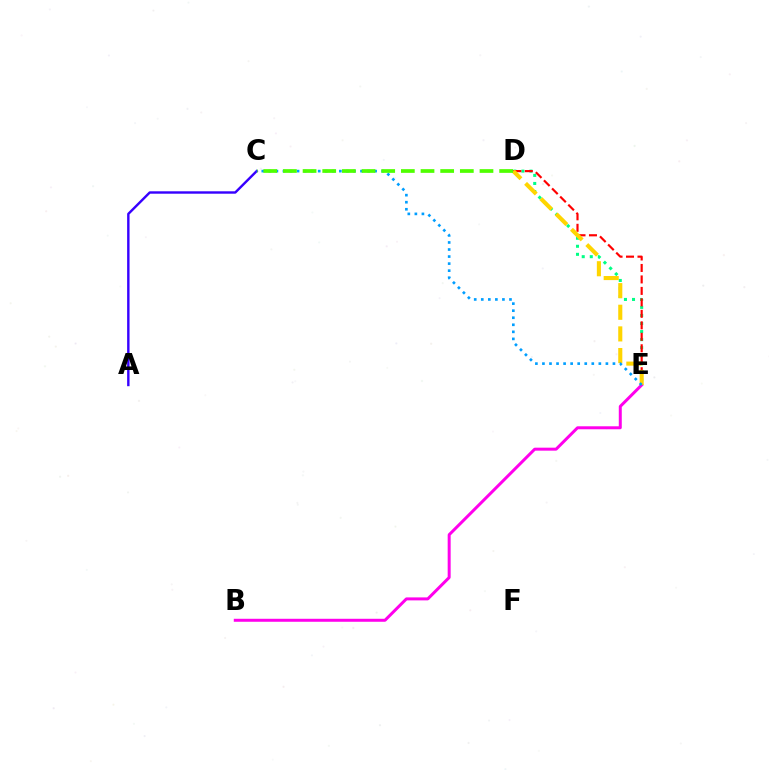{('B', 'E'): [{'color': '#ff00ed', 'line_style': 'solid', 'thickness': 2.15}], ('D', 'E'): [{'color': '#00ff86', 'line_style': 'dotted', 'thickness': 2.19}, {'color': '#ff0000', 'line_style': 'dashed', 'thickness': 1.56}, {'color': '#ffd500', 'line_style': 'dashed', 'thickness': 2.94}], ('A', 'C'): [{'color': '#3700ff', 'line_style': 'solid', 'thickness': 1.74}], ('C', 'E'): [{'color': '#009eff', 'line_style': 'dotted', 'thickness': 1.92}], ('C', 'D'): [{'color': '#4fff00', 'line_style': 'dashed', 'thickness': 2.67}]}